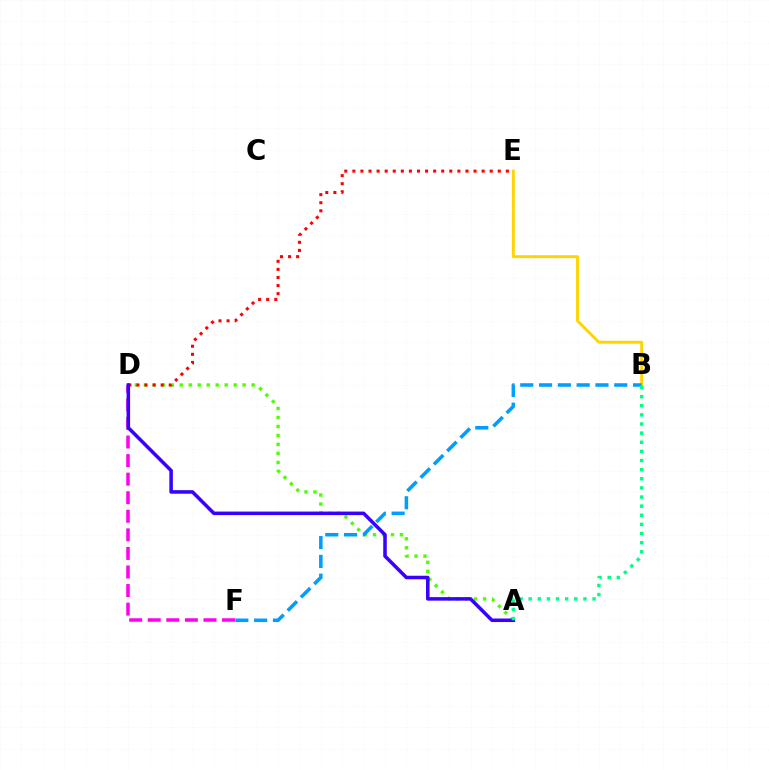{('A', 'D'): [{'color': '#4fff00', 'line_style': 'dotted', 'thickness': 2.44}, {'color': '#3700ff', 'line_style': 'solid', 'thickness': 2.54}], ('B', 'E'): [{'color': '#ffd500', 'line_style': 'solid', 'thickness': 2.09}], ('D', 'E'): [{'color': '#ff0000', 'line_style': 'dotted', 'thickness': 2.19}], ('D', 'F'): [{'color': '#ff00ed', 'line_style': 'dashed', 'thickness': 2.52}], ('B', 'F'): [{'color': '#009eff', 'line_style': 'dashed', 'thickness': 2.55}], ('A', 'B'): [{'color': '#00ff86', 'line_style': 'dotted', 'thickness': 2.48}]}